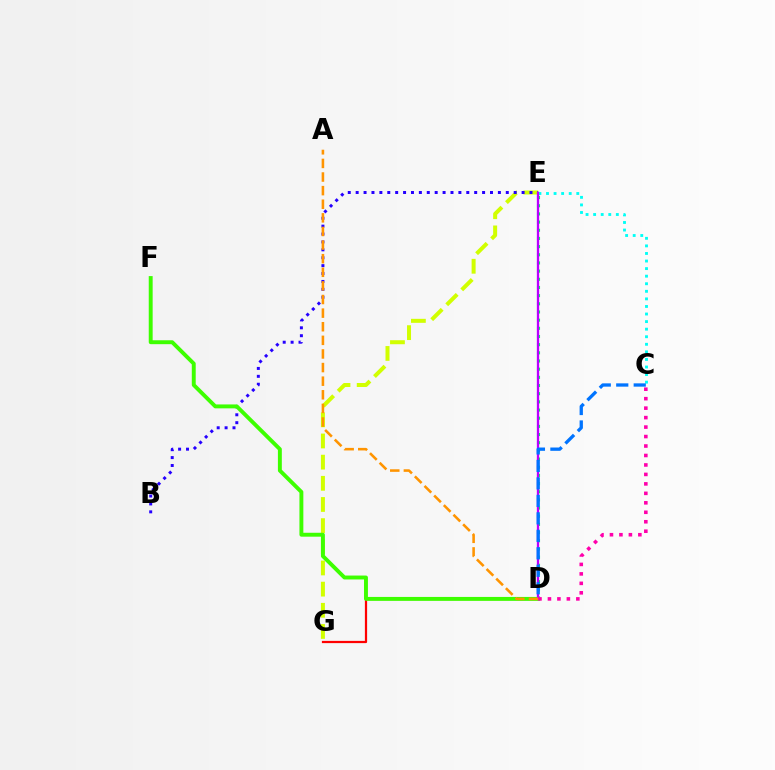{('E', 'G'): [{'color': '#d1ff00', 'line_style': 'dashed', 'thickness': 2.88}], ('B', 'E'): [{'color': '#2500ff', 'line_style': 'dotted', 'thickness': 2.15}], ('D', 'G'): [{'color': '#ff0000', 'line_style': 'solid', 'thickness': 1.61}], ('D', 'F'): [{'color': '#3dff00', 'line_style': 'solid', 'thickness': 2.82}], ('D', 'E'): [{'color': '#00ff5c', 'line_style': 'dotted', 'thickness': 2.22}, {'color': '#b900ff', 'line_style': 'solid', 'thickness': 1.65}], ('C', 'E'): [{'color': '#00fff6', 'line_style': 'dotted', 'thickness': 2.06}], ('C', 'D'): [{'color': '#ff00ac', 'line_style': 'dotted', 'thickness': 2.57}, {'color': '#0074ff', 'line_style': 'dashed', 'thickness': 2.37}], ('A', 'D'): [{'color': '#ff9400', 'line_style': 'dashed', 'thickness': 1.85}]}